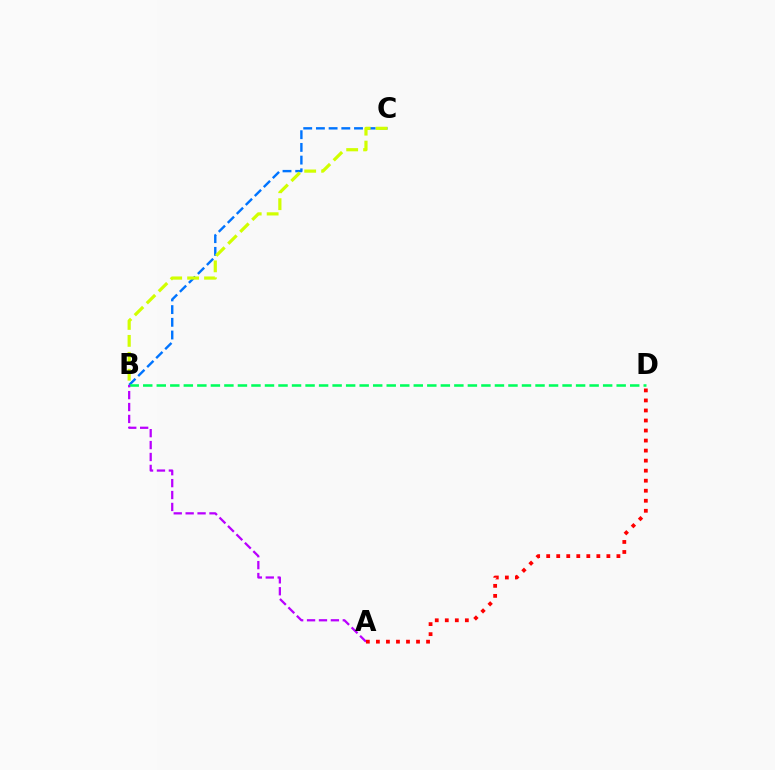{('B', 'C'): [{'color': '#0074ff', 'line_style': 'dashed', 'thickness': 1.72}, {'color': '#d1ff00', 'line_style': 'dashed', 'thickness': 2.3}], ('B', 'D'): [{'color': '#00ff5c', 'line_style': 'dashed', 'thickness': 1.84}], ('A', 'B'): [{'color': '#b900ff', 'line_style': 'dashed', 'thickness': 1.62}], ('A', 'D'): [{'color': '#ff0000', 'line_style': 'dotted', 'thickness': 2.73}]}